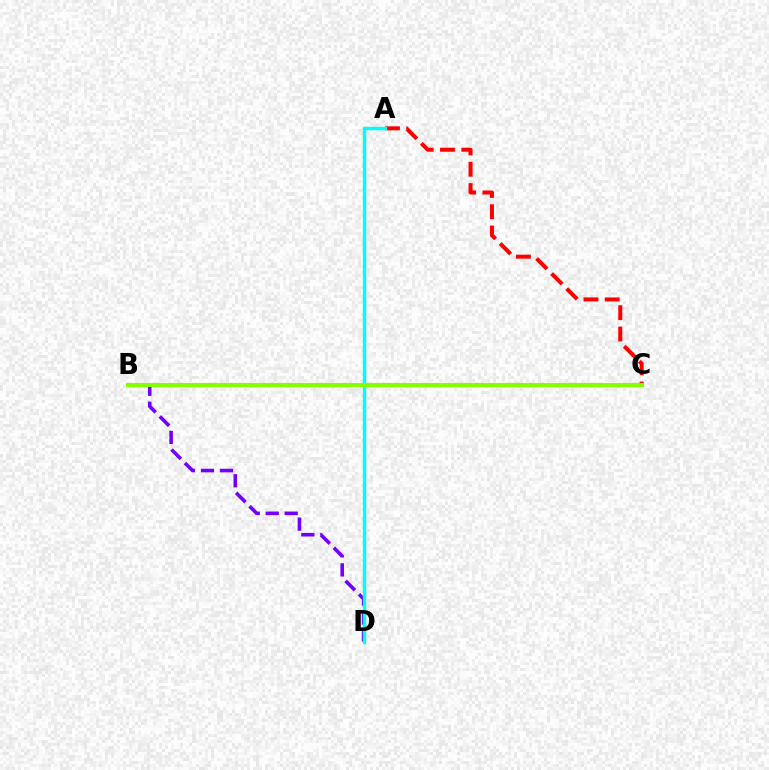{('A', 'C'): [{'color': '#ff0000', 'line_style': 'dashed', 'thickness': 2.89}], ('B', 'D'): [{'color': '#7200ff', 'line_style': 'dashed', 'thickness': 2.58}], ('A', 'D'): [{'color': '#00fff6', 'line_style': 'solid', 'thickness': 2.45}], ('B', 'C'): [{'color': '#84ff00', 'line_style': 'solid', 'thickness': 2.94}]}